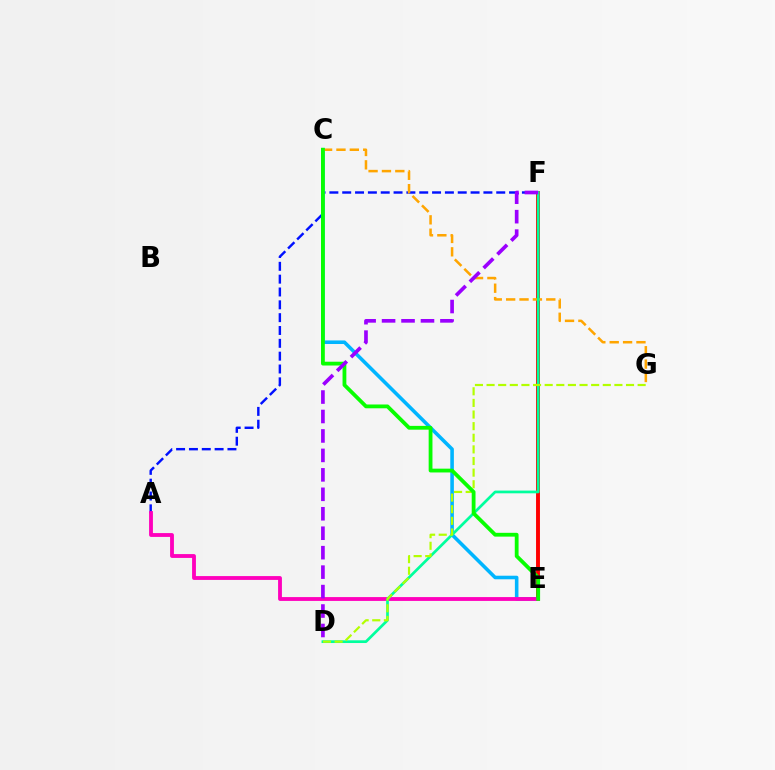{('A', 'F'): [{'color': '#0010ff', 'line_style': 'dashed', 'thickness': 1.74}], ('C', 'E'): [{'color': '#00b5ff', 'line_style': 'solid', 'thickness': 2.57}, {'color': '#08ff00', 'line_style': 'solid', 'thickness': 2.74}], ('E', 'F'): [{'color': '#ff0000', 'line_style': 'solid', 'thickness': 2.81}], ('A', 'E'): [{'color': '#ff00bd', 'line_style': 'solid', 'thickness': 2.76}], ('C', 'G'): [{'color': '#ffa500', 'line_style': 'dashed', 'thickness': 1.82}], ('D', 'F'): [{'color': '#00ff9d', 'line_style': 'solid', 'thickness': 1.96}, {'color': '#9b00ff', 'line_style': 'dashed', 'thickness': 2.64}], ('D', 'G'): [{'color': '#b3ff00', 'line_style': 'dashed', 'thickness': 1.58}]}